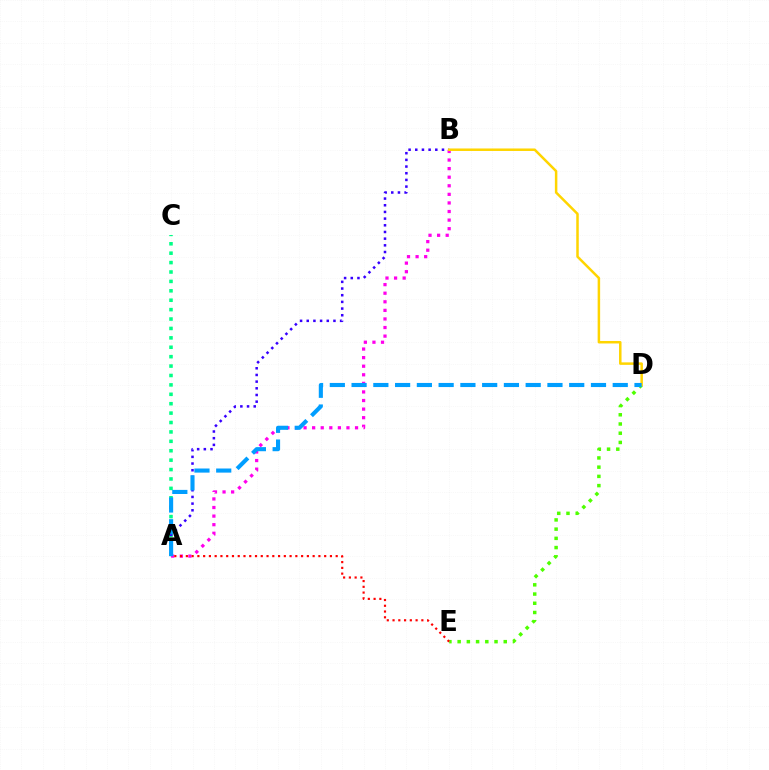{('D', 'E'): [{'color': '#4fff00', 'line_style': 'dotted', 'thickness': 2.51}], ('A', 'B'): [{'color': '#ff00ed', 'line_style': 'dotted', 'thickness': 2.33}, {'color': '#3700ff', 'line_style': 'dotted', 'thickness': 1.81}], ('A', 'C'): [{'color': '#00ff86', 'line_style': 'dotted', 'thickness': 2.56}], ('B', 'D'): [{'color': '#ffd500', 'line_style': 'solid', 'thickness': 1.8}], ('A', 'D'): [{'color': '#009eff', 'line_style': 'dashed', 'thickness': 2.96}], ('A', 'E'): [{'color': '#ff0000', 'line_style': 'dotted', 'thickness': 1.57}]}